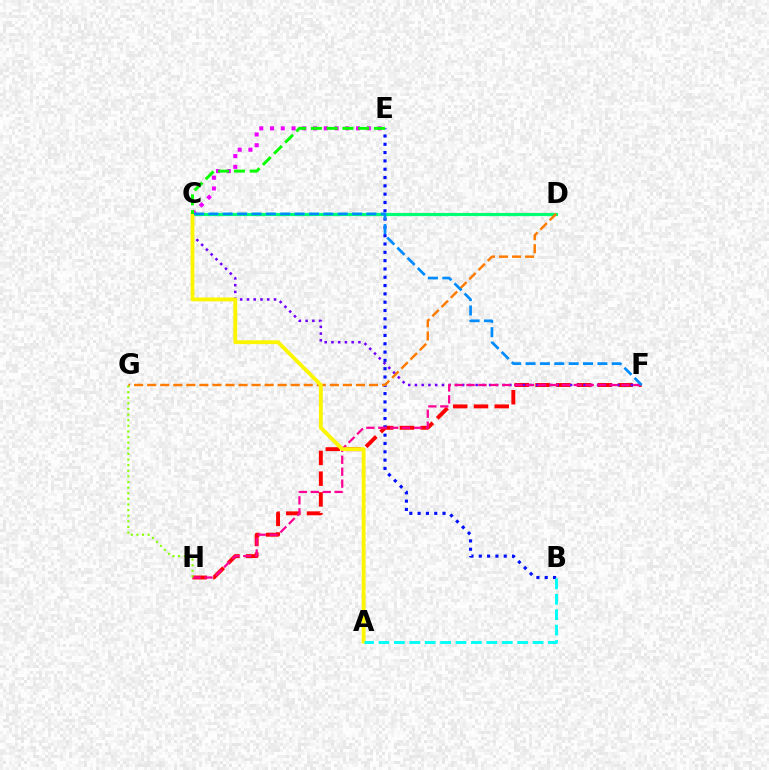{('F', 'H'): [{'color': '#ff0000', 'line_style': 'dashed', 'thickness': 2.82}, {'color': '#ff0094', 'line_style': 'dashed', 'thickness': 1.62}], ('B', 'E'): [{'color': '#0010ff', 'line_style': 'dotted', 'thickness': 2.26}], ('C', 'D'): [{'color': '#00ff74', 'line_style': 'solid', 'thickness': 2.31}], ('C', 'F'): [{'color': '#7200ff', 'line_style': 'dotted', 'thickness': 1.83}, {'color': '#008cff', 'line_style': 'dashed', 'thickness': 1.95}], ('C', 'E'): [{'color': '#ee00ff', 'line_style': 'dotted', 'thickness': 2.92}, {'color': '#08ff00', 'line_style': 'dashed', 'thickness': 2.14}], ('D', 'G'): [{'color': '#ff7c00', 'line_style': 'dashed', 'thickness': 1.77}], ('A', 'C'): [{'color': '#fcf500', 'line_style': 'solid', 'thickness': 2.77}], ('A', 'B'): [{'color': '#00fff6', 'line_style': 'dashed', 'thickness': 2.09}], ('G', 'H'): [{'color': '#84ff00', 'line_style': 'dotted', 'thickness': 1.53}]}